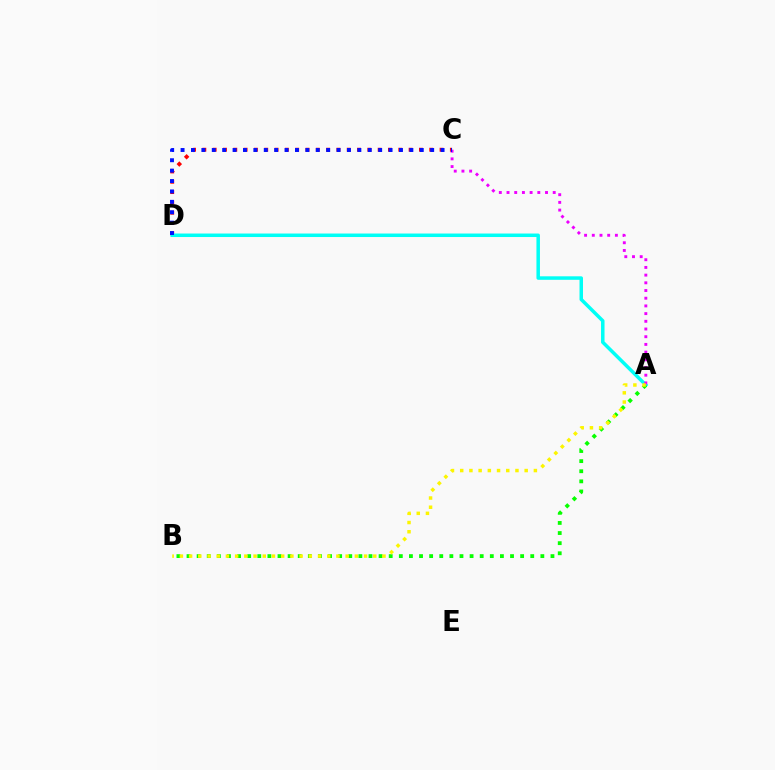{('C', 'D'): [{'color': '#ff0000', 'line_style': 'dotted', 'thickness': 2.8}, {'color': '#0010ff', 'line_style': 'dotted', 'thickness': 2.83}], ('A', 'D'): [{'color': '#00fff6', 'line_style': 'solid', 'thickness': 2.52}], ('A', 'B'): [{'color': '#08ff00', 'line_style': 'dotted', 'thickness': 2.75}, {'color': '#fcf500', 'line_style': 'dotted', 'thickness': 2.5}], ('A', 'C'): [{'color': '#ee00ff', 'line_style': 'dotted', 'thickness': 2.09}]}